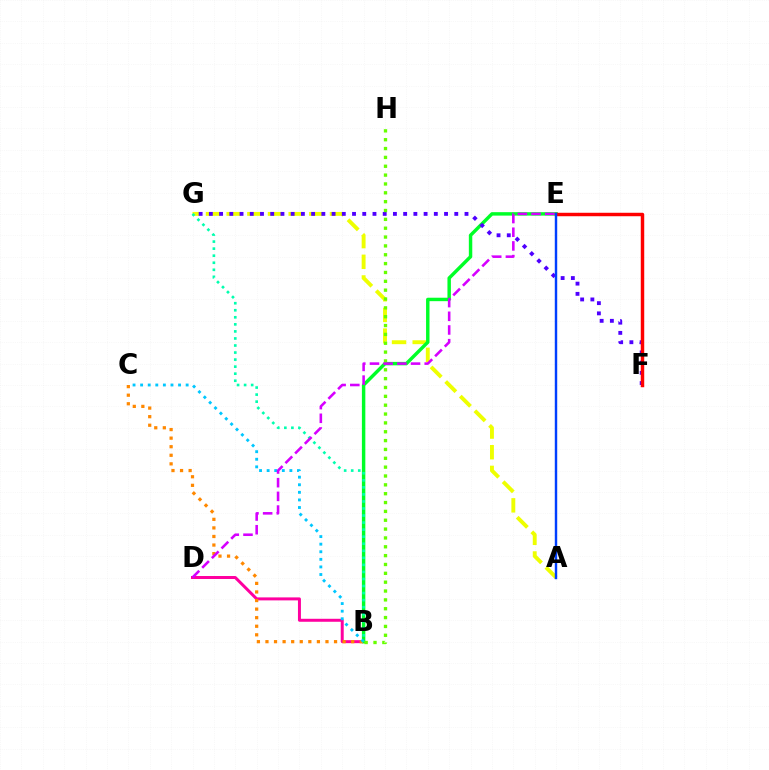{('B', 'D'): [{'color': '#ff00a0', 'line_style': 'solid', 'thickness': 2.15}], ('A', 'G'): [{'color': '#eeff00', 'line_style': 'dashed', 'thickness': 2.81}], ('B', 'E'): [{'color': '#00ff27', 'line_style': 'solid', 'thickness': 2.48}], ('F', 'G'): [{'color': '#4f00ff', 'line_style': 'dotted', 'thickness': 2.78}], ('E', 'F'): [{'color': '#ff0000', 'line_style': 'solid', 'thickness': 2.49}], ('B', 'C'): [{'color': '#ff8800', 'line_style': 'dotted', 'thickness': 2.33}, {'color': '#00c7ff', 'line_style': 'dotted', 'thickness': 2.06}], ('A', 'E'): [{'color': '#003fff', 'line_style': 'solid', 'thickness': 1.75}], ('B', 'G'): [{'color': '#00ffaf', 'line_style': 'dotted', 'thickness': 1.91}], ('B', 'H'): [{'color': '#66ff00', 'line_style': 'dotted', 'thickness': 2.4}], ('D', 'E'): [{'color': '#d600ff', 'line_style': 'dashed', 'thickness': 1.86}]}